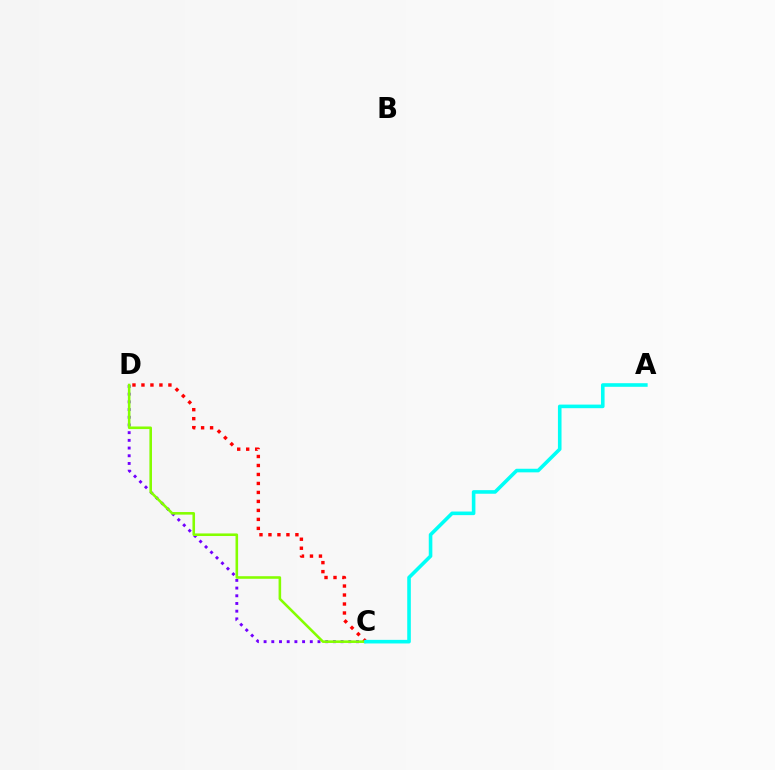{('C', 'D'): [{'color': '#7200ff', 'line_style': 'dotted', 'thickness': 2.09}, {'color': '#ff0000', 'line_style': 'dotted', 'thickness': 2.44}, {'color': '#84ff00', 'line_style': 'solid', 'thickness': 1.86}], ('A', 'C'): [{'color': '#00fff6', 'line_style': 'solid', 'thickness': 2.59}]}